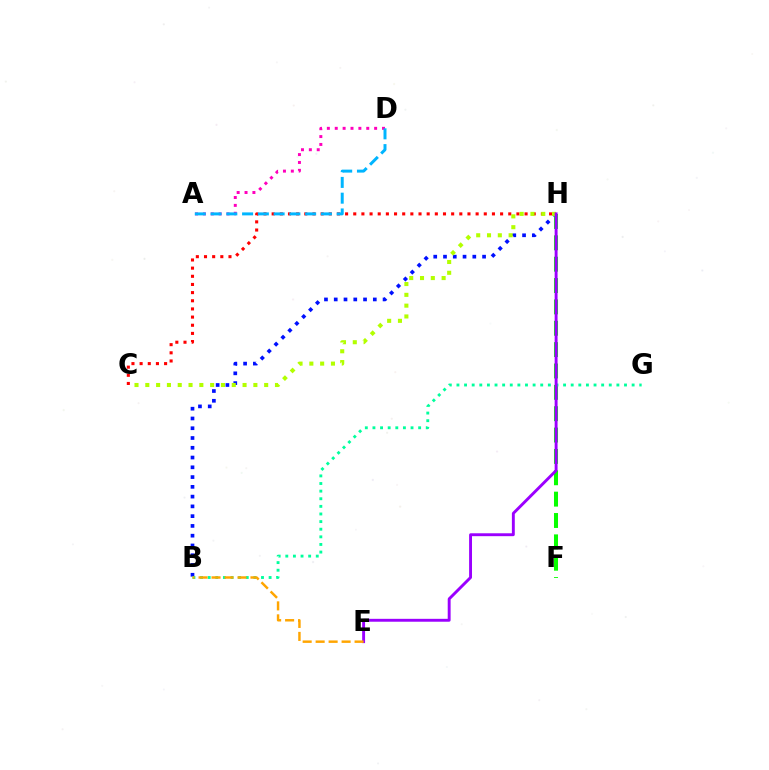{('B', 'H'): [{'color': '#0010ff', 'line_style': 'dotted', 'thickness': 2.65}], ('C', 'H'): [{'color': '#ff0000', 'line_style': 'dotted', 'thickness': 2.22}, {'color': '#b3ff00', 'line_style': 'dotted', 'thickness': 2.94}], ('A', 'D'): [{'color': '#ff00bd', 'line_style': 'dotted', 'thickness': 2.14}, {'color': '#00b5ff', 'line_style': 'dashed', 'thickness': 2.14}], ('F', 'H'): [{'color': '#08ff00', 'line_style': 'dashed', 'thickness': 2.9}], ('B', 'G'): [{'color': '#00ff9d', 'line_style': 'dotted', 'thickness': 2.07}], ('E', 'H'): [{'color': '#9b00ff', 'line_style': 'solid', 'thickness': 2.09}], ('B', 'E'): [{'color': '#ffa500', 'line_style': 'dashed', 'thickness': 1.76}]}